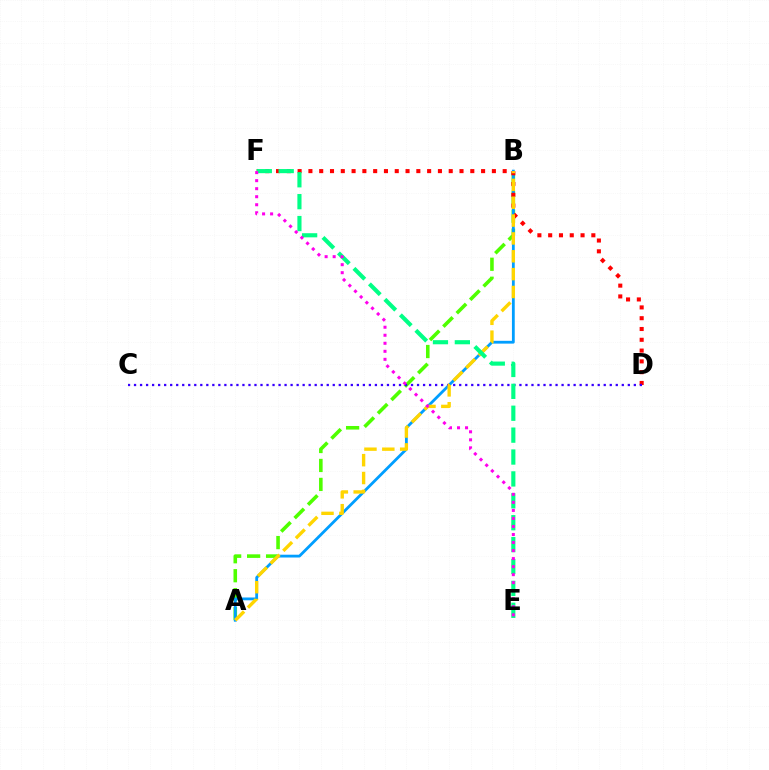{('A', 'B'): [{'color': '#4fff00', 'line_style': 'dashed', 'thickness': 2.58}, {'color': '#009eff', 'line_style': 'solid', 'thickness': 2.02}, {'color': '#ffd500', 'line_style': 'dashed', 'thickness': 2.43}], ('D', 'F'): [{'color': '#ff0000', 'line_style': 'dotted', 'thickness': 2.93}], ('C', 'D'): [{'color': '#3700ff', 'line_style': 'dotted', 'thickness': 1.64}], ('E', 'F'): [{'color': '#00ff86', 'line_style': 'dashed', 'thickness': 2.97}, {'color': '#ff00ed', 'line_style': 'dotted', 'thickness': 2.18}]}